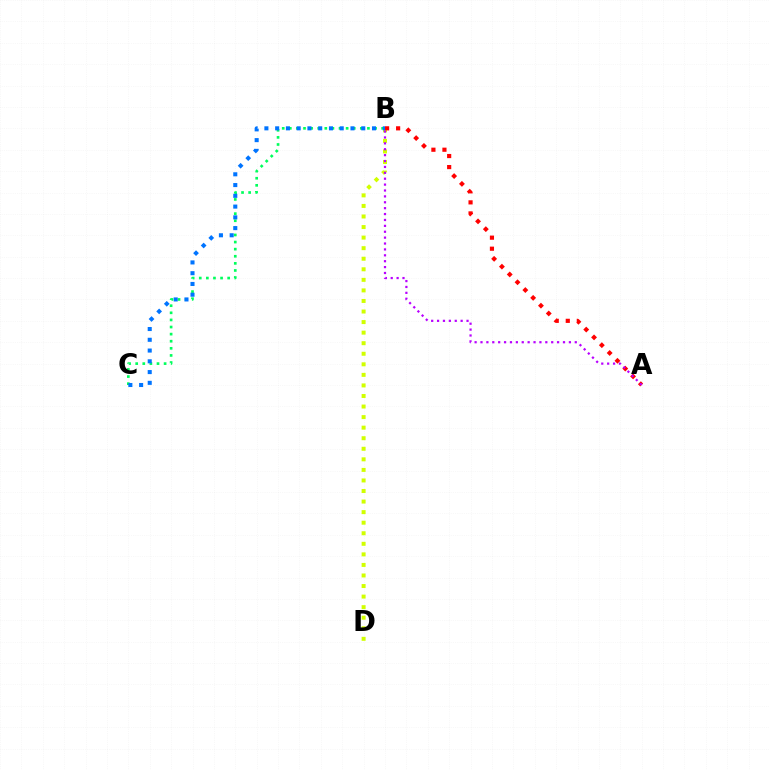{('B', 'D'): [{'color': '#d1ff00', 'line_style': 'dotted', 'thickness': 2.87}], ('A', 'B'): [{'color': '#ff0000', 'line_style': 'dotted', 'thickness': 3.0}, {'color': '#b900ff', 'line_style': 'dotted', 'thickness': 1.6}], ('B', 'C'): [{'color': '#00ff5c', 'line_style': 'dotted', 'thickness': 1.93}, {'color': '#0074ff', 'line_style': 'dotted', 'thickness': 2.92}]}